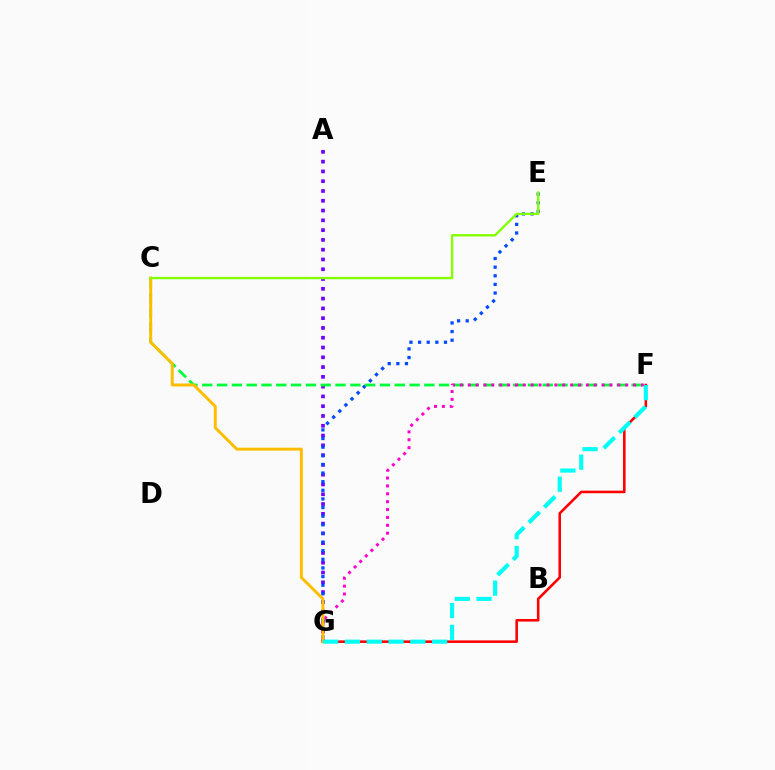{('A', 'G'): [{'color': '#7200ff', 'line_style': 'dotted', 'thickness': 2.66}], ('E', 'G'): [{'color': '#004bff', 'line_style': 'dotted', 'thickness': 2.34}], ('C', 'F'): [{'color': '#00ff39', 'line_style': 'dashed', 'thickness': 2.01}], ('F', 'G'): [{'color': '#ff00cf', 'line_style': 'dotted', 'thickness': 2.14}, {'color': '#ff0000', 'line_style': 'solid', 'thickness': 1.85}, {'color': '#00fff6', 'line_style': 'dashed', 'thickness': 2.96}], ('C', 'G'): [{'color': '#ffbd00', 'line_style': 'solid', 'thickness': 2.13}], ('C', 'E'): [{'color': '#84ff00', 'line_style': 'solid', 'thickness': 1.7}]}